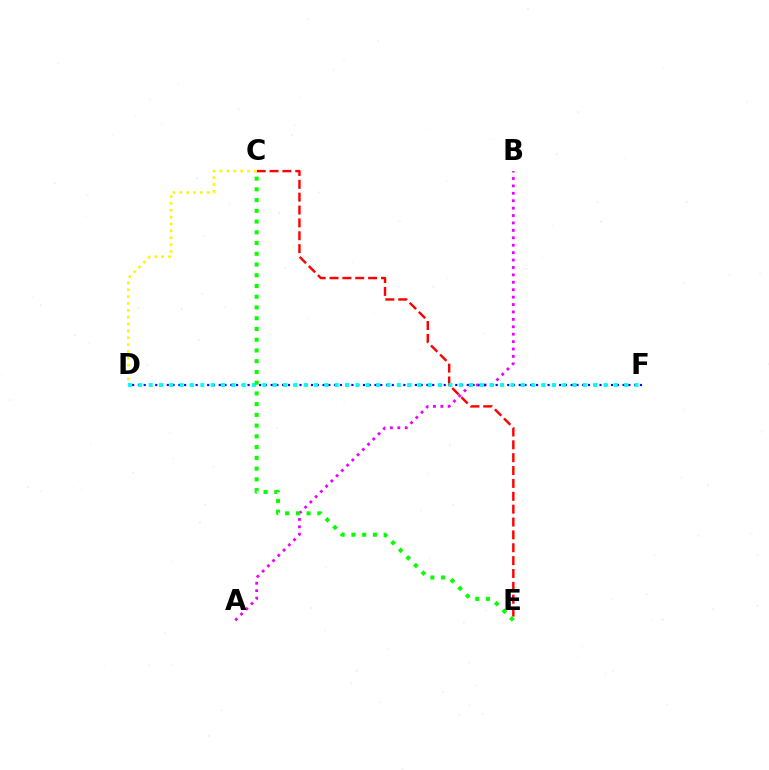{('C', 'E'): [{'color': '#ff0000', 'line_style': 'dashed', 'thickness': 1.75}, {'color': '#08ff00', 'line_style': 'dotted', 'thickness': 2.92}], ('A', 'B'): [{'color': '#ee00ff', 'line_style': 'dotted', 'thickness': 2.01}], ('C', 'D'): [{'color': '#fcf500', 'line_style': 'dotted', 'thickness': 1.86}], ('D', 'F'): [{'color': '#0010ff', 'line_style': 'dotted', 'thickness': 1.57}, {'color': '#00fff6', 'line_style': 'dotted', 'thickness': 2.81}]}